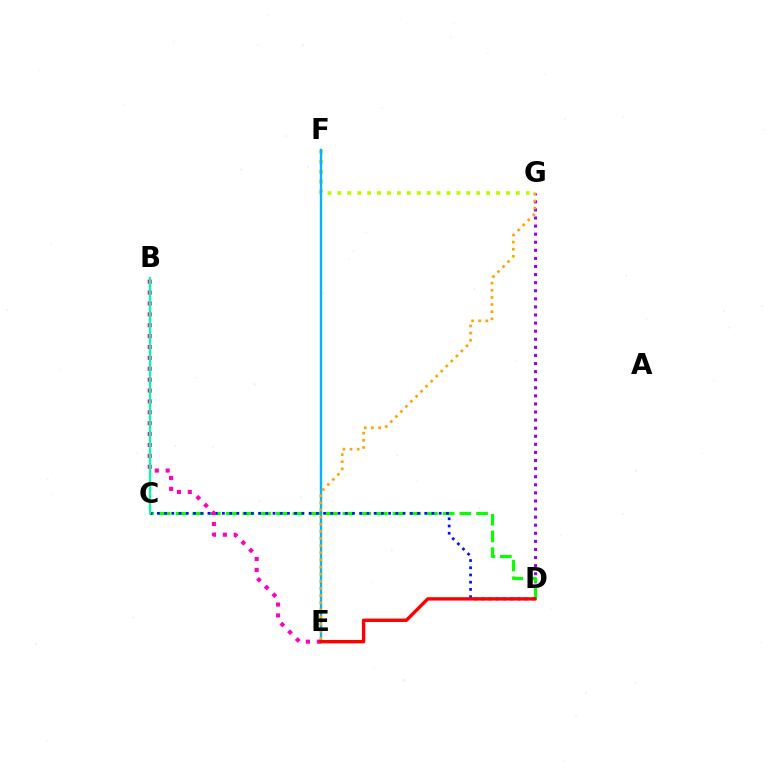{('D', 'G'): [{'color': '#9b00ff', 'line_style': 'dotted', 'thickness': 2.2}], ('C', 'D'): [{'color': '#08ff00', 'line_style': 'dashed', 'thickness': 2.27}, {'color': '#0010ff', 'line_style': 'dotted', 'thickness': 1.96}], ('B', 'E'): [{'color': '#ff00bd', 'line_style': 'dotted', 'thickness': 2.96}], ('F', 'G'): [{'color': '#b3ff00', 'line_style': 'dotted', 'thickness': 2.69}], ('E', 'F'): [{'color': '#00b5ff', 'line_style': 'solid', 'thickness': 1.72}], ('D', 'E'): [{'color': '#ff0000', 'line_style': 'solid', 'thickness': 2.44}], ('E', 'G'): [{'color': '#ffa500', 'line_style': 'dotted', 'thickness': 1.94}], ('B', 'C'): [{'color': '#00ff9d', 'line_style': 'solid', 'thickness': 1.6}]}